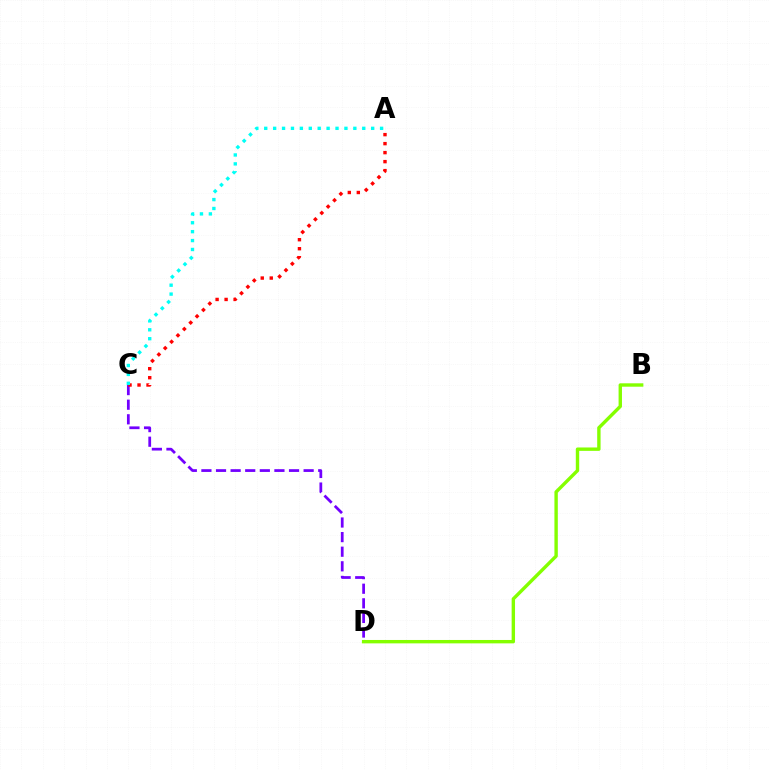{('C', 'D'): [{'color': '#7200ff', 'line_style': 'dashed', 'thickness': 1.98}], ('A', 'C'): [{'color': '#ff0000', 'line_style': 'dotted', 'thickness': 2.45}, {'color': '#00fff6', 'line_style': 'dotted', 'thickness': 2.42}], ('B', 'D'): [{'color': '#84ff00', 'line_style': 'solid', 'thickness': 2.44}]}